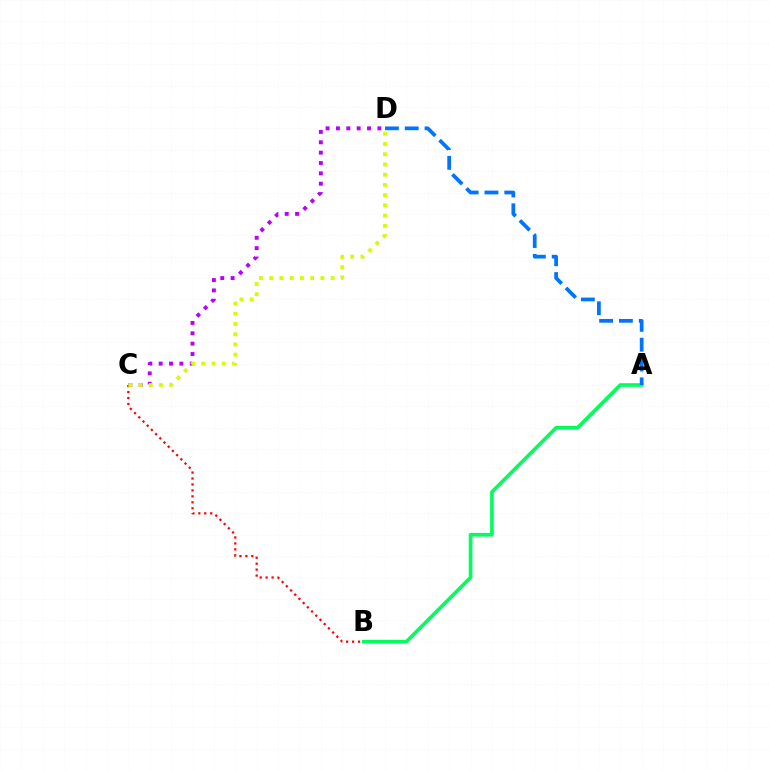{('C', 'D'): [{'color': '#b900ff', 'line_style': 'dotted', 'thickness': 2.81}, {'color': '#d1ff00', 'line_style': 'dotted', 'thickness': 2.78}], ('B', 'C'): [{'color': '#ff0000', 'line_style': 'dotted', 'thickness': 1.62}], ('A', 'B'): [{'color': '#00ff5c', 'line_style': 'solid', 'thickness': 2.62}], ('A', 'D'): [{'color': '#0074ff', 'line_style': 'dashed', 'thickness': 2.69}]}